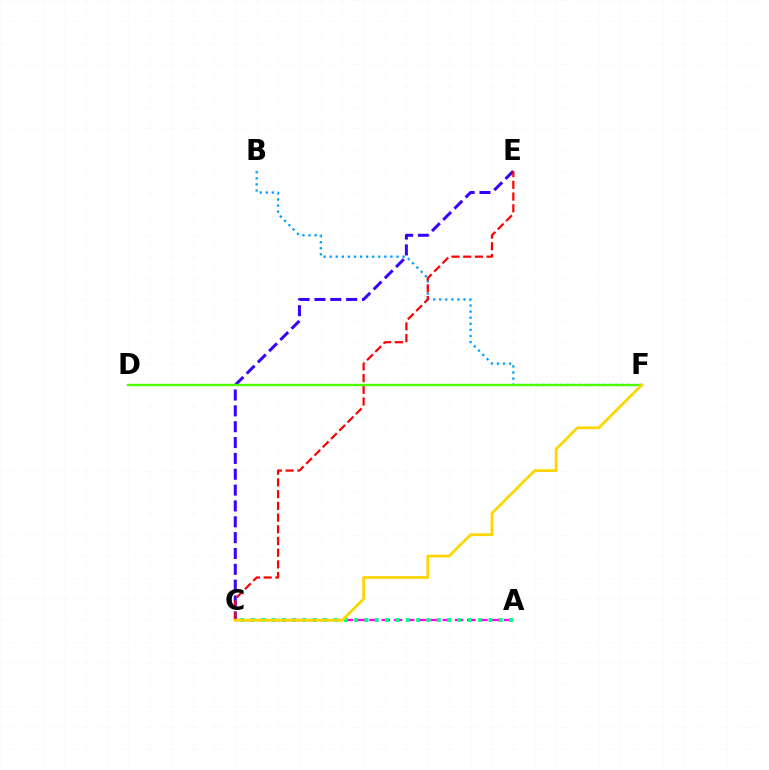{('B', 'F'): [{'color': '#009eff', 'line_style': 'dotted', 'thickness': 1.65}], ('A', 'C'): [{'color': '#ff00ed', 'line_style': 'dashed', 'thickness': 1.66}, {'color': '#00ff86', 'line_style': 'dotted', 'thickness': 2.81}], ('C', 'E'): [{'color': '#3700ff', 'line_style': 'dashed', 'thickness': 2.15}, {'color': '#ff0000', 'line_style': 'dashed', 'thickness': 1.59}], ('D', 'F'): [{'color': '#4fff00', 'line_style': 'solid', 'thickness': 1.7}], ('C', 'F'): [{'color': '#ffd500', 'line_style': 'solid', 'thickness': 1.98}]}